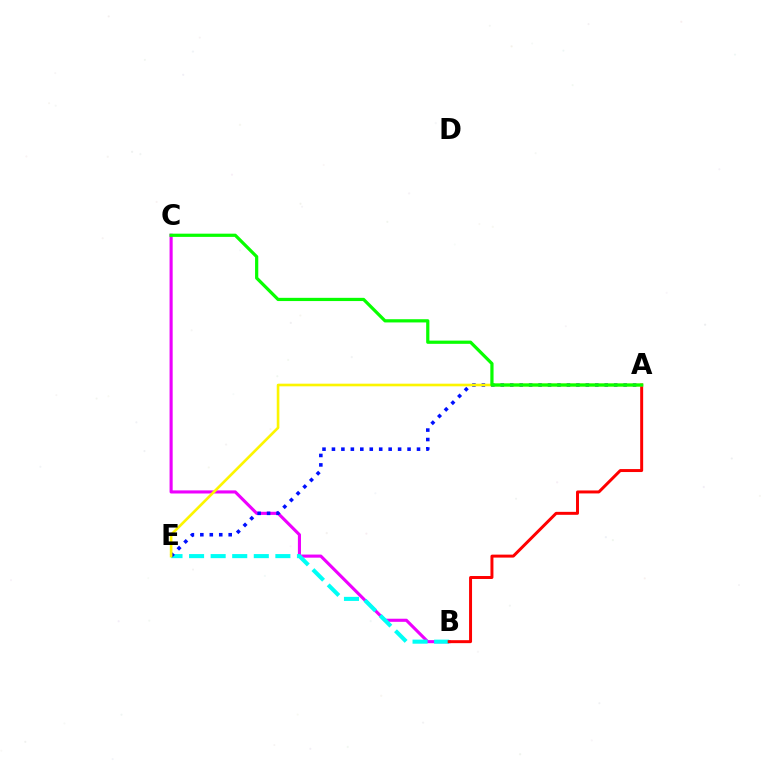{('B', 'C'): [{'color': '#ee00ff', 'line_style': 'solid', 'thickness': 2.23}], ('B', 'E'): [{'color': '#00fff6', 'line_style': 'dashed', 'thickness': 2.93}], ('A', 'B'): [{'color': '#ff0000', 'line_style': 'solid', 'thickness': 2.14}], ('A', 'E'): [{'color': '#0010ff', 'line_style': 'dotted', 'thickness': 2.57}, {'color': '#fcf500', 'line_style': 'solid', 'thickness': 1.89}], ('A', 'C'): [{'color': '#08ff00', 'line_style': 'solid', 'thickness': 2.32}]}